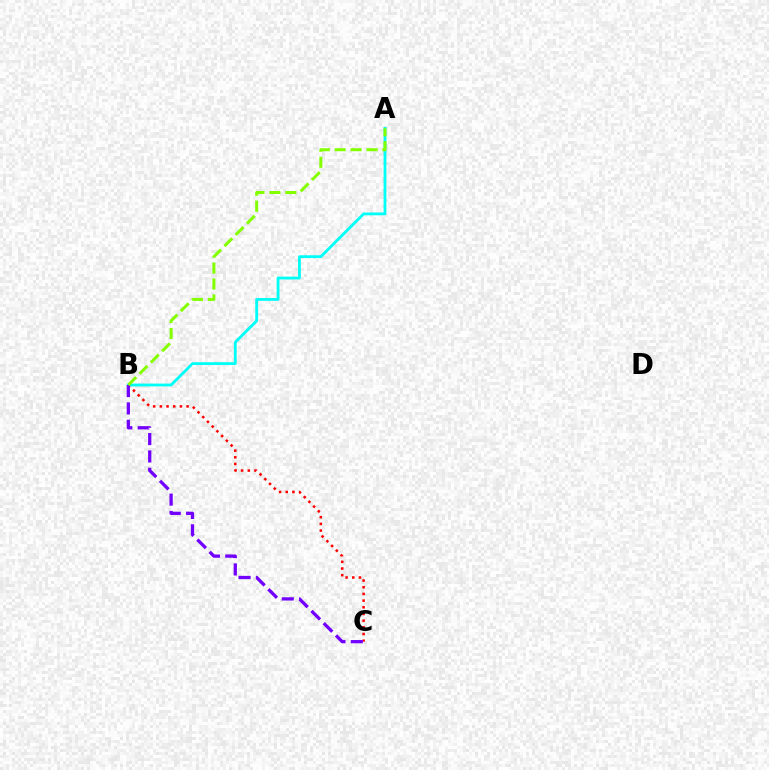{('B', 'C'): [{'color': '#ff0000', 'line_style': 'dotted', 'thickness': 1.82}, {'color': '#7200ff', 'line_style': 'dashed', 'thickness': 2.36}], ('A', 'B'): [{'color': '#00fff6', 'line_style': 'solid', 'thickness': 2.03}, {'color': '#84ff00', 'line_style': 'dashed', 'thickness': 2.16}]}